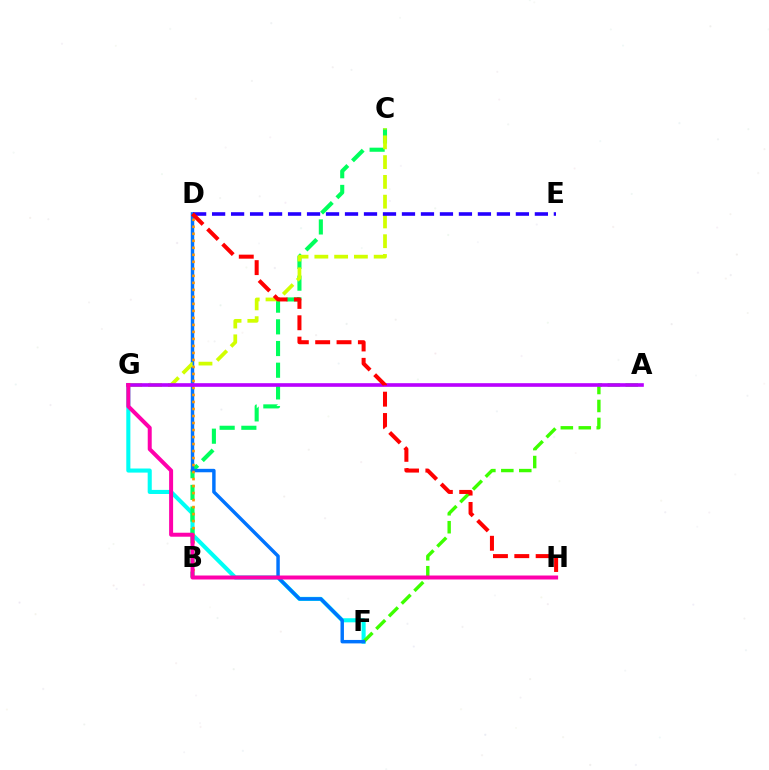{('F', 'G'): [{'color': '#00fff6', 'line_style': 'solid', 'thickness': 2.94}], ('A', 'F'): [{'color': '#3dff00', 'line_style': 'dashed', 'thickness': 2.44}], ('B', 'C'): [{'color': '#00ff5c', 'line_style': 'dashed', 'thickness': 2.95}], ('D', 'F'): [{'color': '#0074ff', 'line_style': 'solid', 'thickness': 2.48}], ('B', 'D'): [{'color': '#ff9400', 'line_style': 'dotted', 'thickness': 1.9}], ('C', 'G'): [{'color': '#d1ff00', 'line_style': 'dashed', 'thickness': 2.69}], ('A', 'G'): [{'color': '#b900ff', 'line_style': 'solid', 'thickness': 2.61}], ('D', 'E'): [{'color': '#2500ff', 'line_style': 'dashed', 'thickness': 2.58}], ('G', 'H'): [{'color': '#ff00ac', 'line_style': 'solid', 'thickness': 2.87}], ('D', 'H'): [{'color': '#ff0000', 'line_style': 'dashed', 'thickness': 2.9}]}